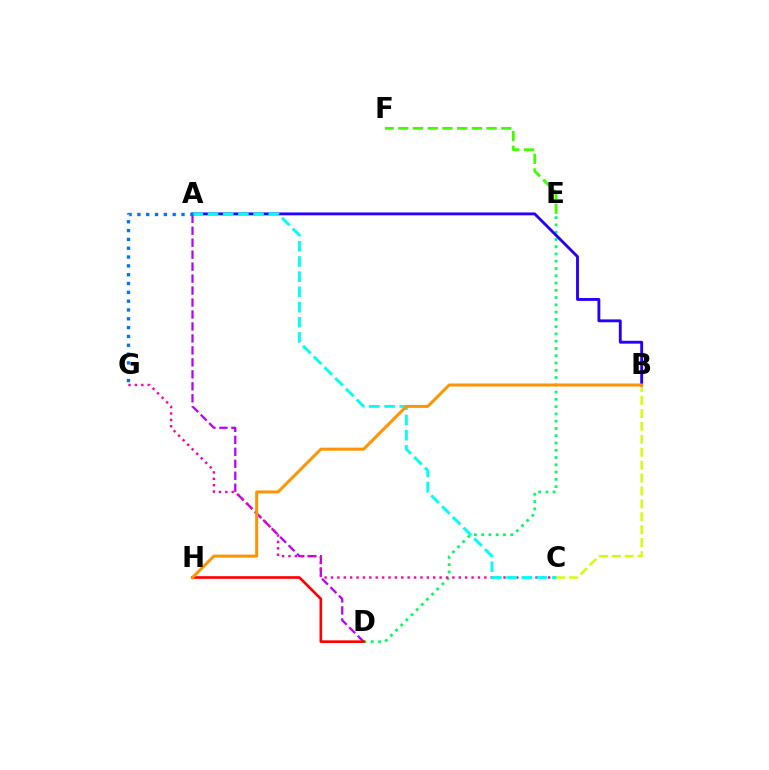{('B', 'C'): [{'color': '#d1ff00', 'line_style': 'dashed', 'thickness': 1.75}], ('A', 'D'): [{'color': '#b900ff', 'line_style': 'dashed', 'thickness': 1.63}], ('E', 'F'): [{'color': '#3dff00', 'line_style': 'dashed', 'thickness': 2.0}], ('D', 'E'): [{'color': '#00ff5c', 'line_style': 'dotted', 'thickness': 1.98}], ('A', 'B'): [{'color': '#2500ff', 'line_style': 'solid', 'thickness': 2.06}], ('D', 'H'): [{'color': '#ff0000', 'line_style': 'solid', 'thickness': 1.9}], ('C', 'G'): [{'color': '#ff00ac', 'line_style': 'dotted', 'thickness': 1.74}], ('A', 'C'): [{'color': '#00fff6', 'line_style': 'dashed', 'thickness': 2.06}], ('B', 'H'): [{'color': '#ff9400', 'line_style': 'solid', 'thickness': 2.16}], ('A', 'G'): [{'color': '#0074ff', 'line_style': 'dotted', 'thickness': 2.4}]}